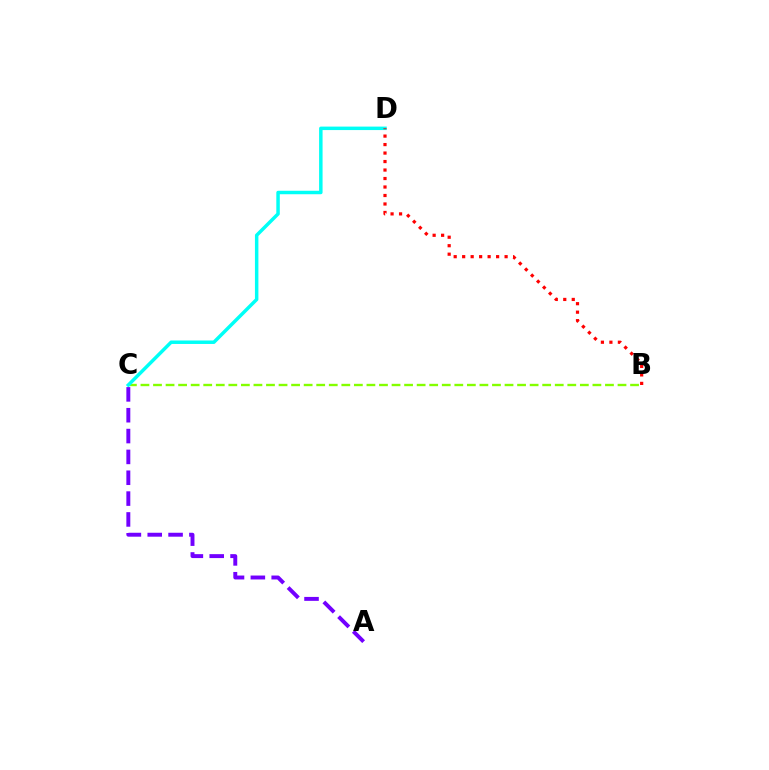{('B', 'C'): [{'color': '#84ff00', 'line_style': 'dashed', 'thickness': 1.71}], ('C', 'D'): [{'color': '#00fff6', 'line_style': 'solid', 'thickness': 2.5}], ('A', 'C'): [{'color': '#7200ff', 'line_style': 'dashed', 'thickness': 2.83}], ('B', 'D'): [{'color': '#ff0000', 'line_style': 'dotted', 'thickness': 2.31}]}